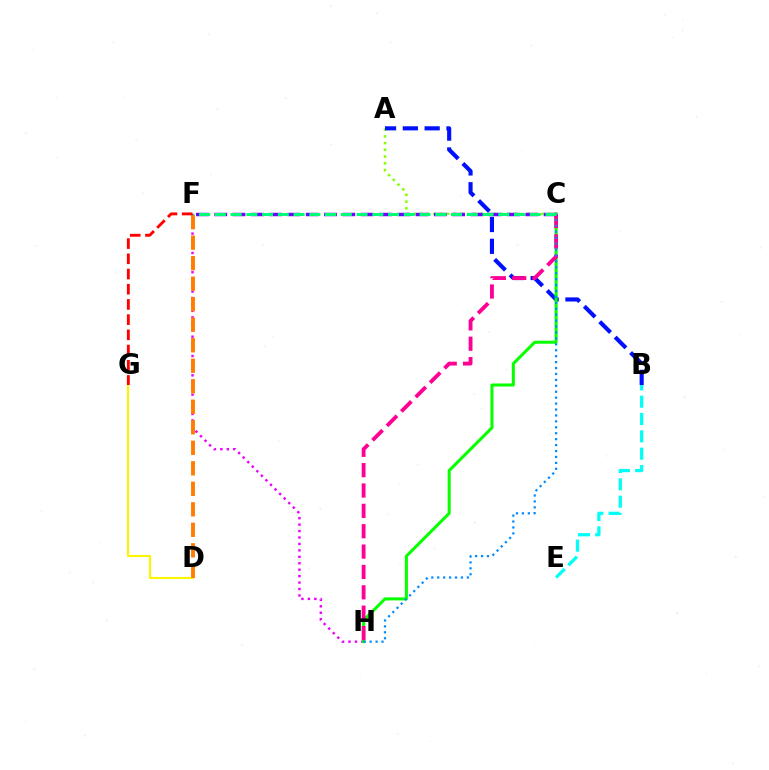{('A', 'C'): [{'color': '#84ff00', 'line_style': 'dotted', 'thickness': 1.83}], ('D', 'G'): [{'color': '#fcf500', 'line_style': 'solid', 'thickness': 1.52}], ('F', 'H'): [{'color': '#ee00ff', 'line_style': 'dotted', 'thickness': 1.75}], ('A', 'B'): [{'color': '#0010ff', 'line_style': 'dashed', 'thickness': 2.96}], ('C', 'H'): [{'color': '#08ff00', 'line_style': 'solid', 'thickness': 2.18}, {'color': '#ff0094', 'line_style': 'dashed', 'thickness': 2.77}, {'color': '#008cff', 'line_style': 'dotted', 'thickness': 1.61}], ('D', 'F'): [{'color': '#ff7c00', 'line_style': 'dashed', 'thickness': 2.79}], ('C', 'F'): [{'color': '#7200ff', 'line_style': 'dashed', 'thickness': 2.49}, {'color': '#00ff74', 'line_style': 'dashed', 'thickness': 2.14}], ('F', 'G'): [{'color': '#ff0000', 'line_style': 'dashed', 'thickness': 2.07}], ('B', 'E'): [{'color': '#00fff6', 'line_style': 'dashed', 'thickness': 2.36}]}